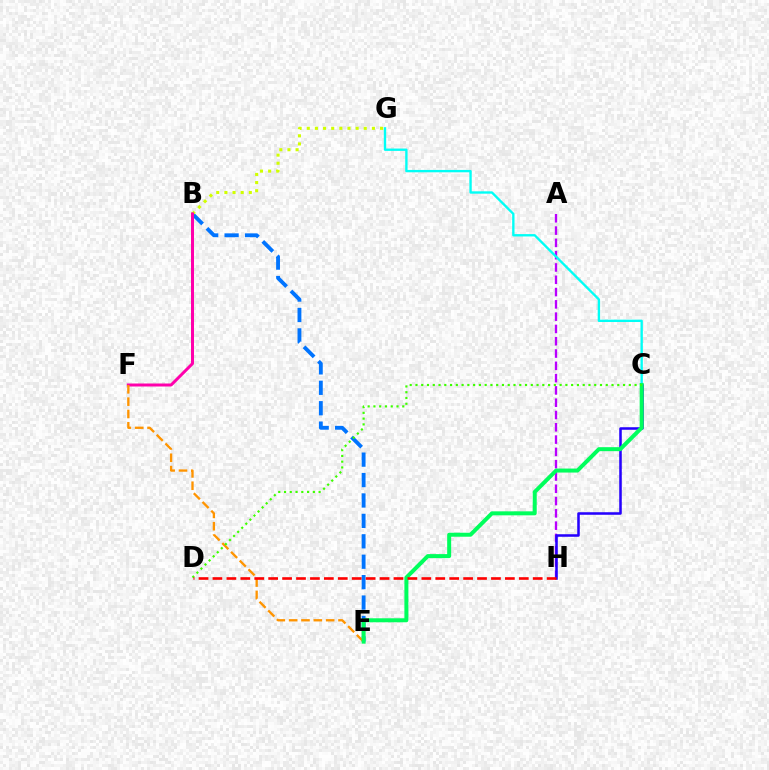{('A', 'H'): [{'color': '#b900ff', 'line_style': 'dashed', 'thickness': 1.67}], ('C', 'G'): [{'color': '#00fff6', 'line_style': 'solid', 'thickness': 1.69}], ('B', 'E'): [{'color': '#0074ff', 'line_style': 'dashed', 'thickness': 2.77}], ('B', 'G'): [{'color': '#d1ff00', 'line_style': 'dotted', 'thickness': 2.21}], ('B', 'F'): [{'color': '#ff00ac', 'line_style': 'solid', 'thickness': 2.15}], ('C', 'H'): [{'color': '#2500ff', 'line_style': 'solid', 'thickness': 1.83}], ('E', 'F'): [{'color': '#ff9400', 'line_style': 'dashed', 'thickness': 1.68}], ('C', 'E'): [{'color': '#00ff5c', 'line_style': 'solid', 'thickness': 2.87}], ('C', 'D'): [{'color': '#3dff00', 'line_style': 'dotted', 'thickness': 1.57}], ('D', 'H'): [{'color': '#ff0000', 'line_style': 'dashed', 'thickness': 1.89}]}